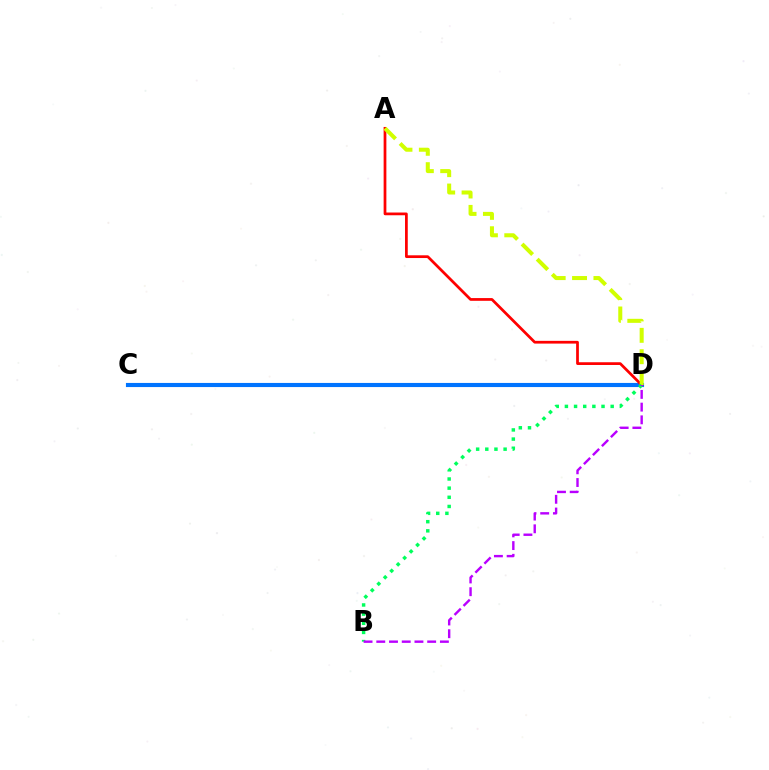{('C', 'D'): [{'color': '#0074ff', 'line_style': 'solid', 'thickness': 2.97}], ('A', 'D'): [{'color': '#ff0000', 'line_style': 'solid', 'thickness': 1.97}, {'color': '#d1ff00', 'line_style': 'dashed', 'thickness': 2.9}], ('B', 'D'): [{'color': '#00ff5c', 'line_style': 'dotted', 'thickness': 2.49}, {'color': '#b900ff', 'line_style': 'dashed', 'thickness': 1.73}]}